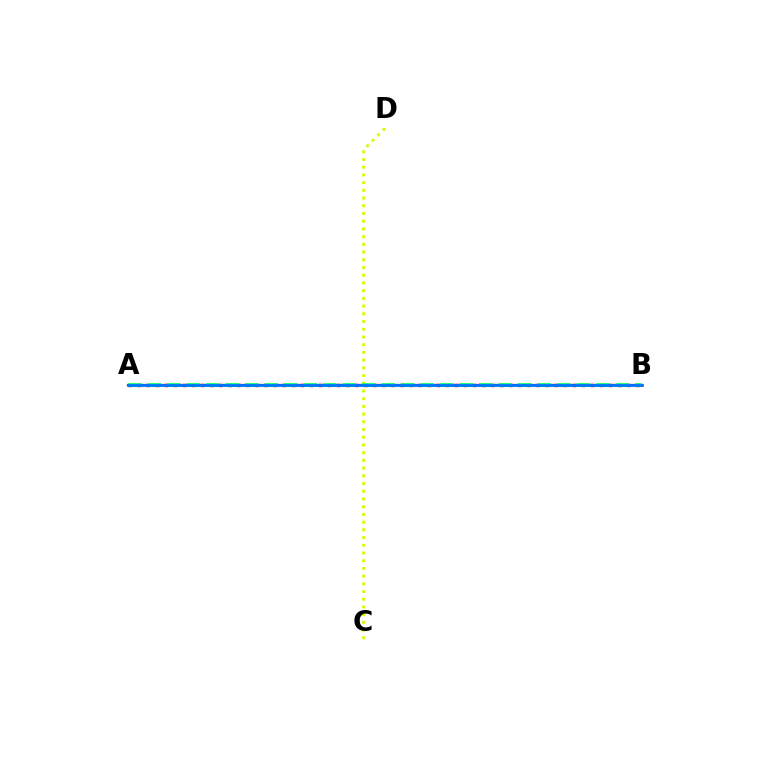{('A', 'B'): [{'color': '#ff0000', 'line_style': 'dotted', 'thickness': 2.46}, {'color': '#b900ff', 'line_style': 'solid', 'thickness': 1.64}, {'color': '#00ff5c', 'line_style': 'dashed', 'thickness': 2.65}, {'color': '#0074ff', 'line_style': 'solid', 'thickness': 1.99}], ('C', 'D'): [{'color': '#d1ff00', 'line_style': 'dotted', 'thickness': 2.1}]}